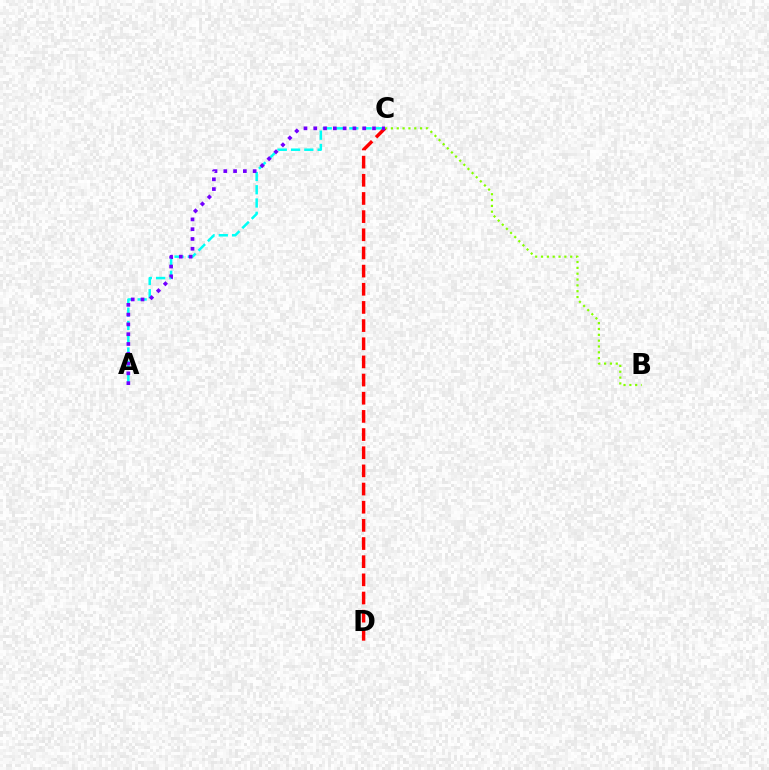{('A', 'C'): [{'color': '#00fff6', 'line_style': 'dashed', 'thickness': 1.8}, {'color': '#7200ff', 'line_style': 'dotted', 'thickness': 2.66}], ('B', 'C'): [{'color': '#84ff00', 'line_style': 'dotted', 'thickness': 1.58}], ('C', 'D'): [{'color': '#ff0000', 'line_style': 'dashed', 'thickness': 2.47}]}